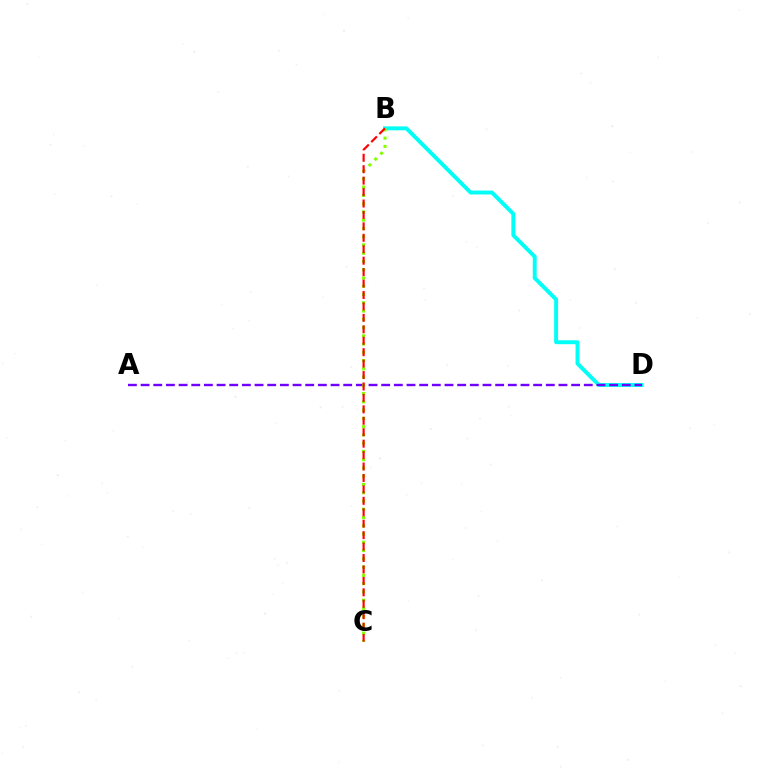{('B', 'D'): [{'color': '#00fff6', 'line_style': 'solid', 'thickness': 2.83}], ('A', 'D'): [{'color': '#7200ff', 'line_style': 'dashed', 'thickness': 1.72}], ('B', 'C'): [{'color': '#84ff00', 'line_style': 'dotted', 'thickness': 2.24}, {'color': '#ff0000', 'line_style': 'dashed', 'thickness': 1.55}]}